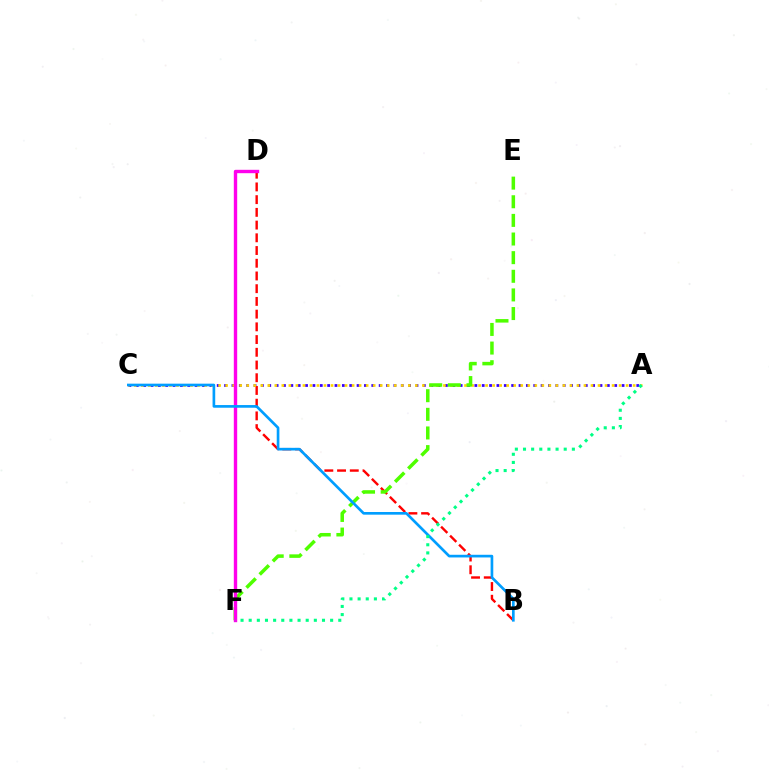{('A', 'C'): [{'color': '#3700ff', 'line_style': 'dotted', 'thickness': 2.0}, {'color': '#ffd500', 'line_style': 'dotted', 'thickness': 1.91}], ('B', 'D'): [{'color': '#ff0000', 'line_style': 'dashed', 'thickness': 1.73}], ('E', 'F'): [{'color': '#4fff00', 'line_style': 'dashed', 'thickness': 2.53}], ('D', 'F'): [{'color': '#ff00ed', 'line_style': 'solid', 'thickness': 2.43}], ('B', 'C'): [{'color': '#009eff', 'line_style': 'solid', 'thickness': 1.92}], ('A', 'F'): [{'color': '#00ff86', 'line_style': 'dotted', 'thickness': 2.21}]}